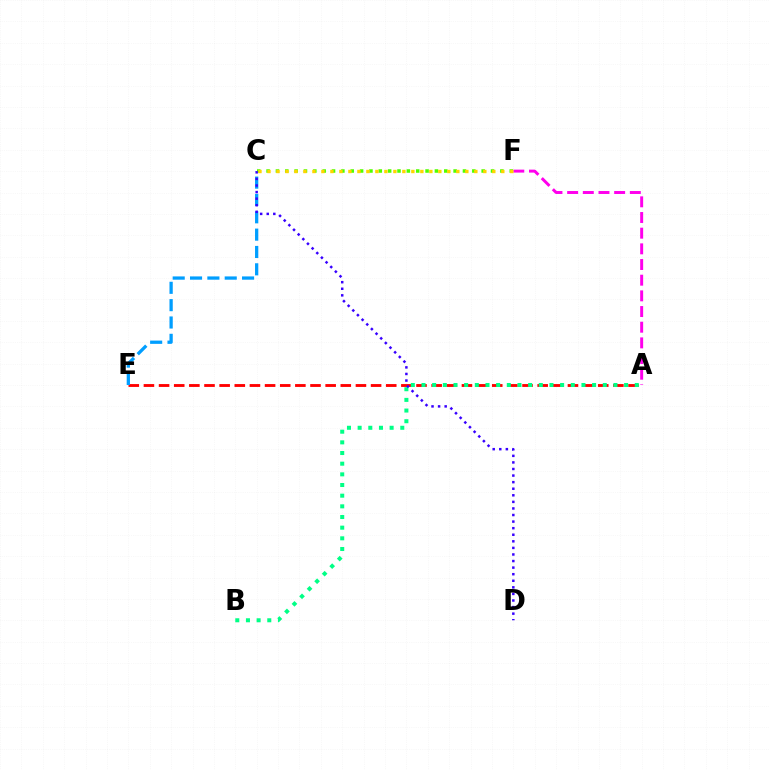{('A', 'F'): [{'color': '#ff00ed', 'line_style': 'dashed', 'thickness': 2.13}], ('A', 'E'): [{'color': '#ff0000', 'line_style': 'dashed', 'thickness': 2.06}], ('C', 'E'): [{'color': '#009eff', 'line_style': 'dashed', 'thickness': 2.36}], ('C', 'F'): [{'color': '#4fff00', 'line_style': 'dotted', 'thickness': 2.54}, {'color': '#ffd500', 'line_style': 'dotted', 'thickness': 2.44}], ('A', 'B'): [{'color': '#00ff86', 'line_style': 'dotted', 'thickness': 2.9}], ('C', 'D'): [{'color': '#3700ff', 'line_style': 'dotted', 'thickness': 1.79}]}